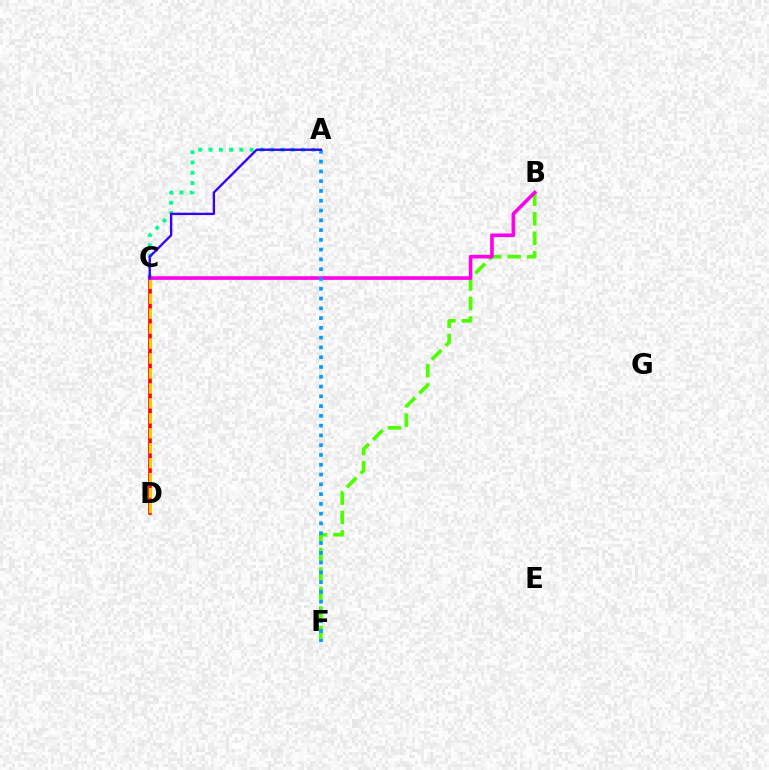{('A', 'C'): [{'color': '#00ff86', 'line_style': 'dotted', 'thickness': 2.79}, {'color': '#3700ff', 'line_style': 'solid', 'thickness': 1.7}], ('B', 'F'): [{'color': '#4fff00', 'line_style': 'dashed', 'thickness': 2.65}], ('C', 'D'): [{'color': '#ff0000', 'line_style': 'solid', 'thickness': 2.6}, {'color': '#ffd500', 'line_style': 'dashed', 'thickness': 2.03}], ('B', 'C'): [{'color': '#ff00ed', 'line_style': 'solid', 'thickness': 2.6}], ('A', 'F'): [{'color': '#009eff', 'line_style': 'dotted', 'thickness': 2.66}]}